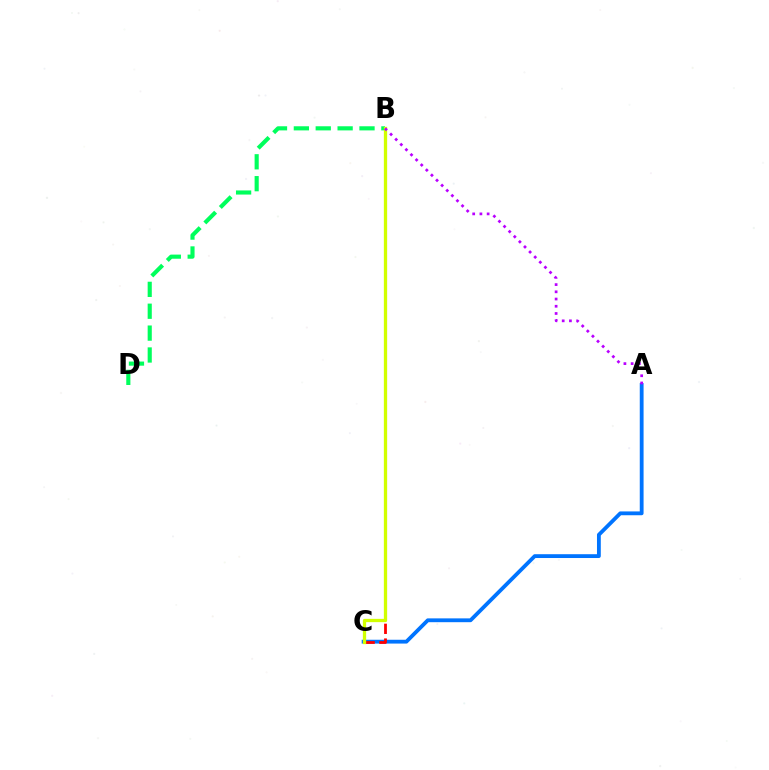{('A', 'C'): [{'color': '#0074ff', 'line_style': 'solid', 'thickness': 2.75}], ('B', 'D'): [{'color': '#00ff5c', 'line_style': 'dashed', 'thickness': 2.97}], ('B', 'C'): [{'color': '#ff0000', 'line_style': 'dashed', 'thickness': 2.01}, {'color': '#d1ff00', 'line_style': 'solid', 'thickness': 2.37}], ('A', 'B'): [{'color': '#b900ff', 'line_style': 'dotted', 'thickness': 1.96}]}